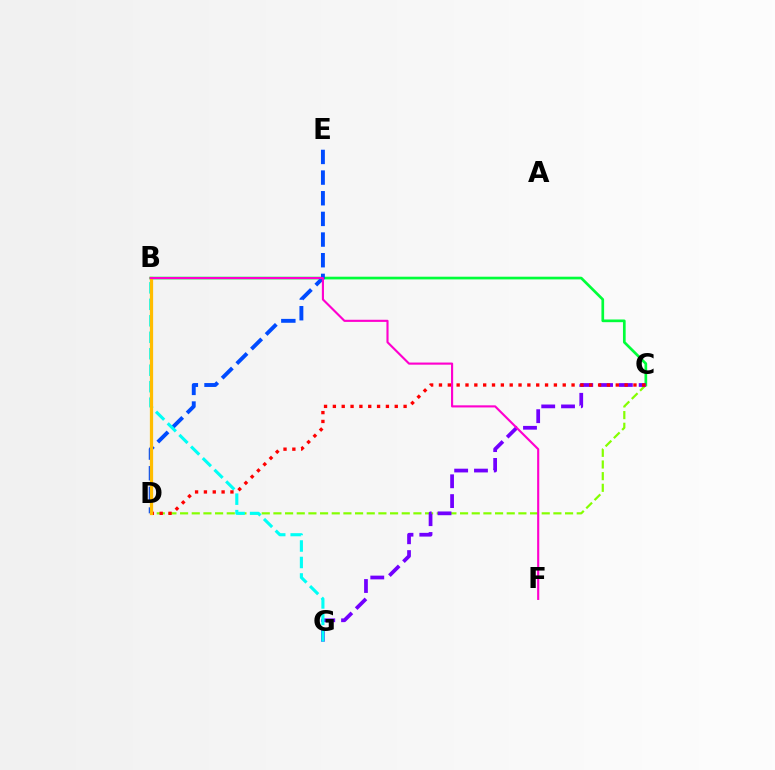{('B', 'C'): [{'color': '#00ff39', 'line_style': 'solid', 'thickness': 1.93}], ('D', 'E'): [{'color': '#004bff', 'line_style': 'dashed', 'thickness': 2.81}], ('C', 'D'): [{'color': '#84ff00', 'line_style': 'dashed', 'thickness': 1.58}, {'color': '#ff0000', 'line_style': 'dotted', 'thickness': 2.4}], ('C', 'G'): [{'color': '#7200ff', 'line_style': 'dashed', 'thickness': 2.69}], ('B', 'G'): [{'color': '#00fff6', 'line_style': 'dashed', 'thickness': 2.24}], ('B', 'D'): [{'color': '#ffbd00', 'line_style': 'solid', 'thickness': 2.34}], ('B', 'F'): [{'color': '#ff00cf', 'line_style': 'solid', 'thickness': 1.54}]}